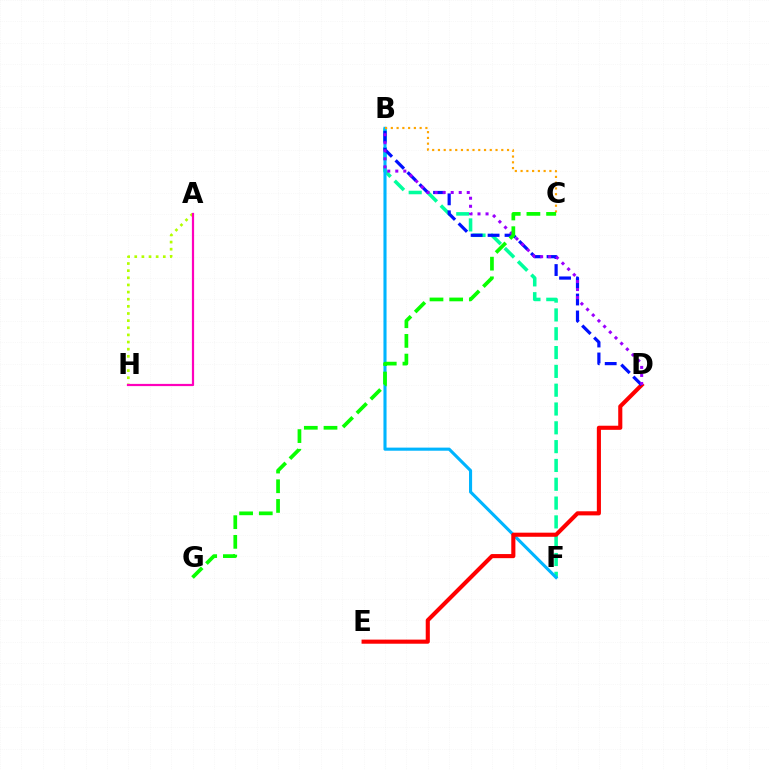{('A', 'H'): [{'color': '#b3ff00', 'line_style': 'dotted', 'thickness': 1.94}, {'color': '#ff00bd', 'line_style': 'solid', 'thickness': 1.59}], ('B', 'F'): [{'color': '#00ff9d', 'line_style': 'dashed', 'thickness': 2.56}, {'color': '#00b5ff', 'line_style': 'solid', 'thickness': 2.23}], ('D', 'E'): [{'color': '#ff0000', 'line_style': 'solid', 'thickness': 2.95}], ('B', 'D'): [{'color': '#0010ff', 'line_style': 'dashed', 'thickness': 2.3}, {'color': '#9b00ff', 'line_style': 'dotted', 'thickness': 2.18}], ('B', 'C'): [{'color': '#ffa500', 'line_style': 'dotted', 'thickness': 1.56}], ('C', 'G'): [{'color': '#08ff00', 'line_style': 'dashed', 'thickness': 2.67}]}